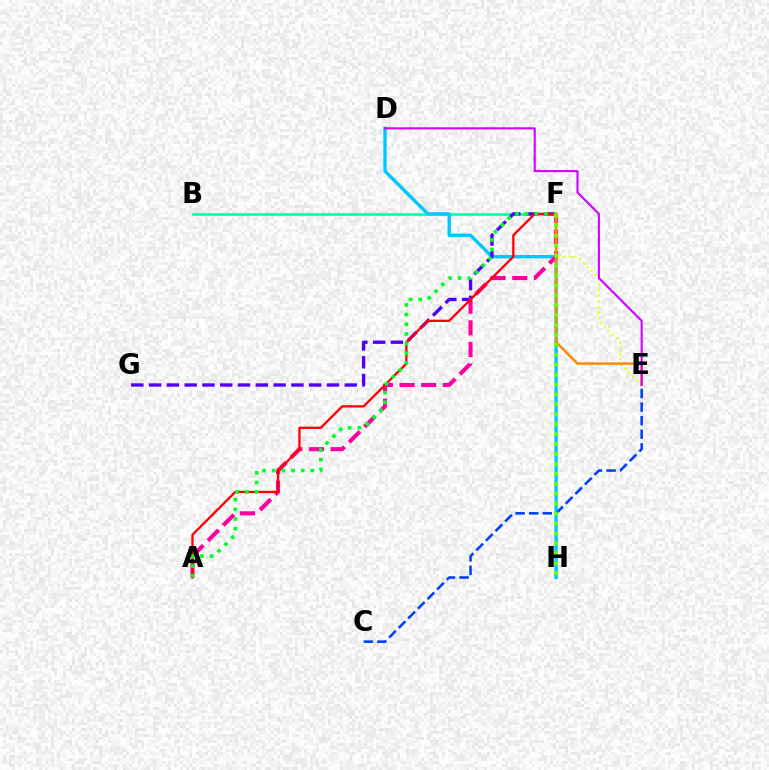{('B', 'F'): [{'color': '#00ffaf', 'line_style': 'solid', 'thickness': 1.91}], ('D', 'H'): [{'color': '#00c7ff', 'line_style': 'solid', 'thickness': 2.4}], ('F', 'G'): [{'color': '#4f00ff', 'line_style': 'dashed', 'thickness': 2.42}], ('A', 'F'): [{'color': '#ff00a0', 'line_style': 'dashed', 'thickness': 2.94}, {'color': '#ff0000', 'line_style': 'solid', 'thickness': 1.65}, {'color': '#00ff27', 'line_style': 'dotted', 'thickness': 2.62}], ('E', 'F'): [{'color': '#eeff00', 'line_style': 'dotted', 'thickness': 1.51}, {'color': '#ff8800', 'line_style': 'solid', 'thickness': 1.76}], ('D', 'E'): [{'color': '#d600ff', 'line_style': 'solid', 'thickness': 1.52}], ('C', 'E'): [{'color': '#003fff', 'line_style': 'dashed', 'thickness': 1.85}], ('F', 'H'): [{'color': '#66ff00', 'line_style': 'dotted', 'thickness': 2.7}]}